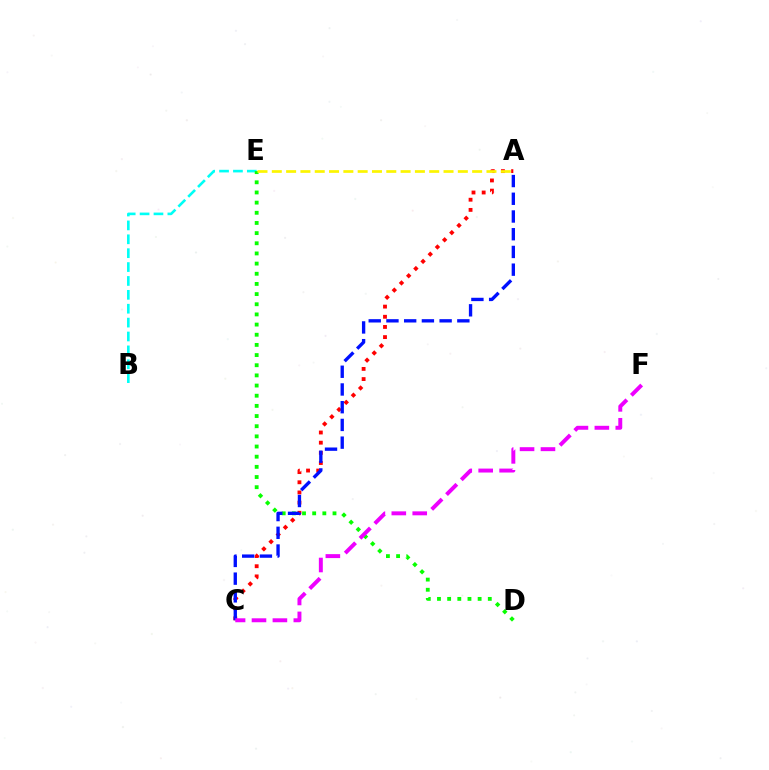{('B', 'E'): [{'color': '#00fff6', 'line_style': 'dashed', 'thickness': 1.89}], ('D', 'E'): [{'color': '#08ff00', 'line_style': 'dotted', 'thickness': 2.76}], ('A', 'C'): [{'color': '#ff0000', 'line_style': 'dotted', 'thickness': 2.76}, {'color': '#0010ff', 'line_style': 'dashed', 'thickness': 2.41}], ('C', 'F'): [{'color': '#ee00ff', 'line_style': 'dashed', 'thickness': 2.84}], ('A', 'E'): [{'color': '#fcf500', 'line_style': 'dashed', 'thickness': 1.94}]}